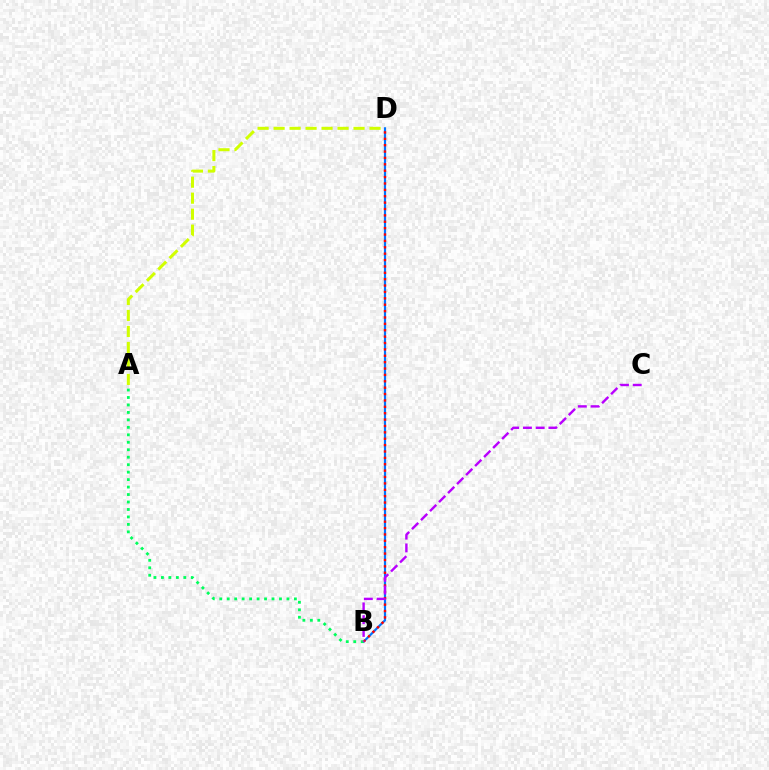{('A', 'D'): [{'color': '#d1ff00', 'line_style': 'dashed', 'thickness': 2.17}], ('B', 'D'): [{'color': '#0074ff', 'line_style': 'solid', 'thickness': 1.57}, {'color': '#ff0000', 'line_style': 'dotted', 'thickness': 1.73}], ('A', 'B'): [{'color': '#00ff5c', 'line_style': 'dotted', 'thickness': 2.03}], ('B', 'C'): [{'color': '#b900ff', 'line_style': 'dashed', 'thickness': 1.73}]}